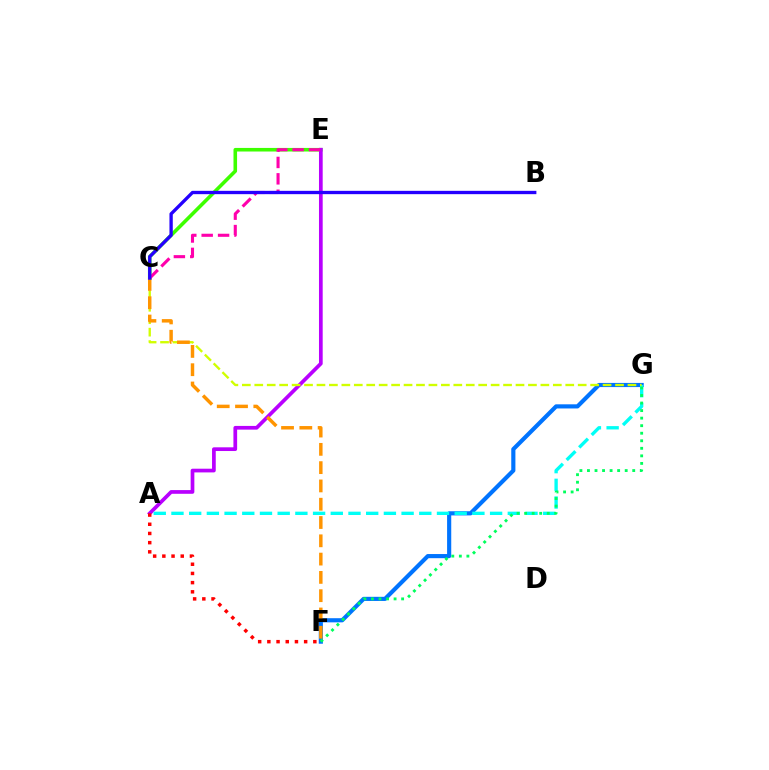{('C', 'E'): [{'color': '#3dff00', 'line_style': 'solid', 'thickness': 2.58}, {'color': '#ff00ac', 'line_style': 'dashed', 'thickness': 2.23}], ('F', 'G'): [{'color': '#0074ff', 'line_style': 'solid', 'thickness': 2.98}, {'color': '#00ff5c', 'line_style': 'dotted', 'thickness': 2.05}], ('A', 'E'): [{'color': '#b900ff', 'line_style': 'solid', 'thickness': 2.67}], ('A', 'G'): [{'color': '#00fff6', 'line_style': 'dashed', 'thickness': 2.4}], ('C', 'G'): [{'color': '#d1ff00', 'line_style': 'dashed', 'thickness': 1.69}], ('C', 'F'): [{'color': '#ff9400', 'line_style': 'dashed', 'thickness': 2.48}], ('A', 'F'): [{'color': '#ff0000', 'line_style': 'dotted', 'thickness': 2.5}], ('B', 'C'): [{'color': '#2500ff', 'line_style': 'solid', 'thickness': 2.39}]}